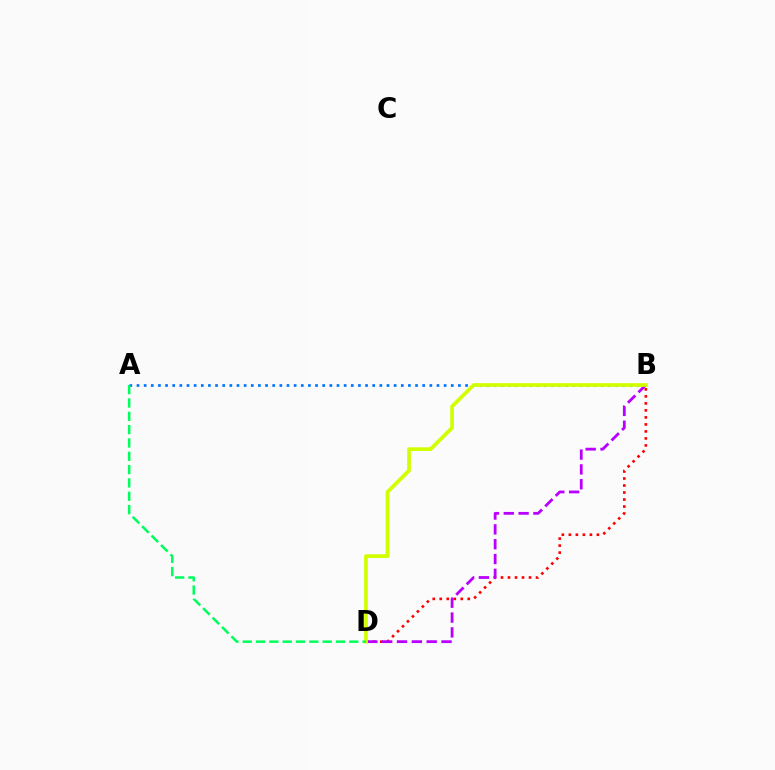{('A', 'B'): [{'color': '#0074ff', 'line_style': 'dotted', 'thickness': 1.94}], ('B', 'D'): [{'color': '#ff0000', 'line_style': 'dotted', 'thickness': 1.9}, {'color': '#b900ff', 'line_style': 'dashed', 'thickness': 2.02}, {'color': '#d1ff00', 'line_style': 'solid', 'thickness': 2.68}], ('A', 'D'): [{'color': '#00ff5c', 'line_style': 'dashed', 'thickness': 1.81}]}